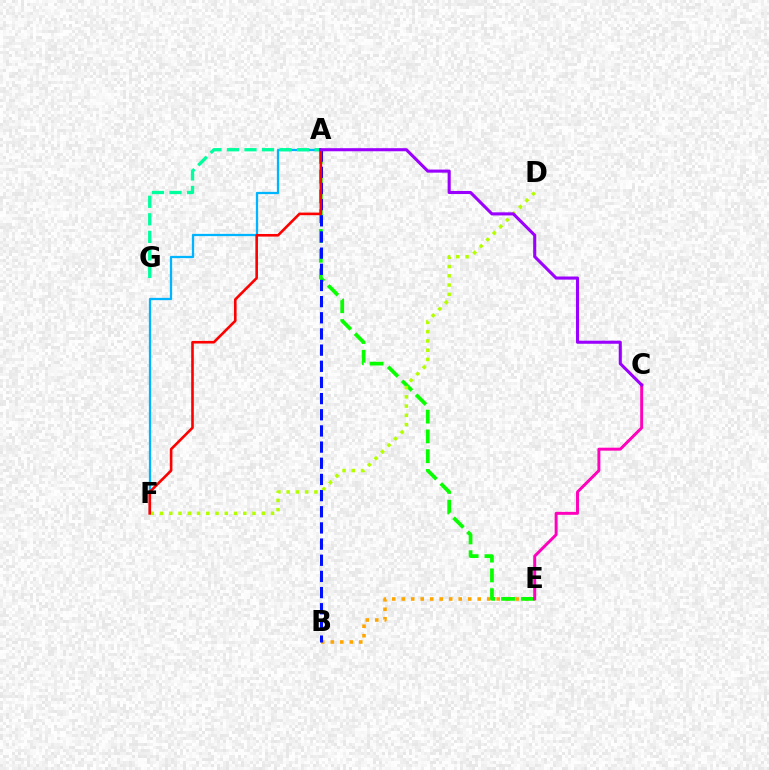{('A', 'F'): [{'color': '#00b5ff', 'line_style': 'solid', 'thickness': 1.63}, {'color': '#ff0000', 'line_style': 'solid', 'thickness': 1.88}], ('B', 'E'): [{'color': '#ffa500', 'line_style': 'dotted', 'thickness': 2.58}], ('A', 'E'): [{'color': '#08ff00', 'line_style': 'dashed', 'thickness': 2.69}], ('A', 'G'): [{'color': '#00ff9d', 'line_style': 'dashed', 'thickness': 2.38}], ('C', 'E'): [{'color': '#ff00bd', 'line_style': 'solid', 'thickness': 2.12}], ('A', 'B'): [{'color': '#0010ff', 'line_style': 'dashed', 'thickness': 2.2}], ('D', 'F'): [{'color': '#b3ff00', 'line_style': 'dotted', 'thickness': 2.51}], ('A', 'C'): [{'color': '#9b00ff', 'line_style': 'solid', 'thickness': 2.22}]}